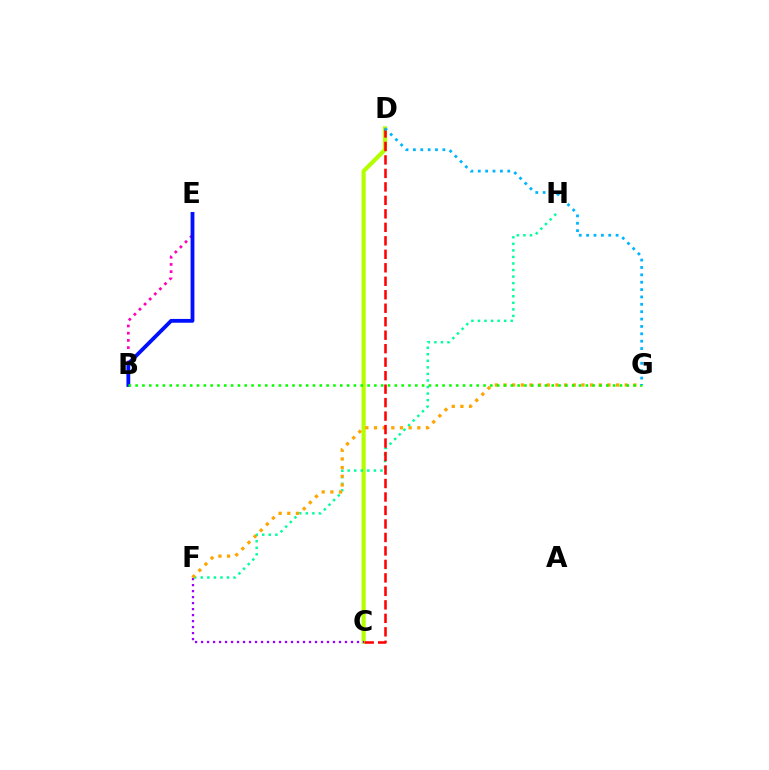{('B', 'E'): [{'color': '#ff00bd', 'line_style': 'dotted', 'thickness': 1.96}, {'color': '#0010ff', 'line_style': 'solid', 'thickness': 2.74}], ('C', 'D'): [{'color': '#b3ff00', 'line_style': 'solid', 'thickness': 2.99}, {'color': '#ff0000', 'line_style': 'dashed', 'thickness': 1.83}], ('C', 'F'): [{'color': '#9b00ff', 'line_style': 'dotted', 'thickness': 1.63}], ('F', 'H'): [{'color': '#00ff9d', 'line_style': 'dotted', 'thickness': 1.78}], ('F', 'G'): [{'color': '#ffa500', 'line_style': 'dotted', 'thickness': 2.35}], ('B', 'G'): [{'color': '#08ff00', 'line_style': 'dotted', 'thickness': 1.85}], ('D', 'G'): [{'color': '#00b5ff', 'line_style': 'dotted', 'thickness': 2.0}]}